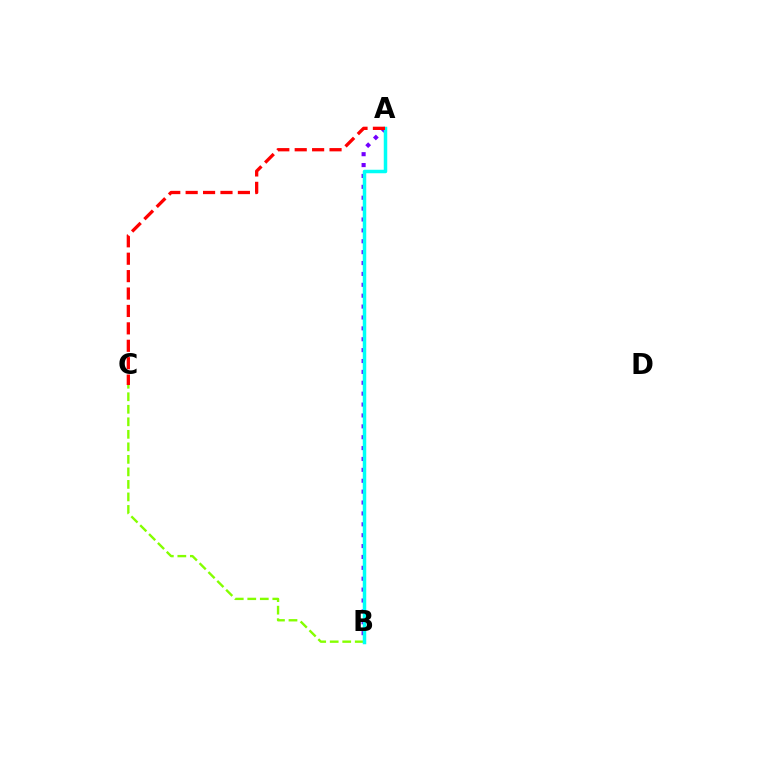{('B', 'C'): [{'color': '#84ff00', 'line_style': 'dashed', 'thickness': 1.7}], ('A', 'B'): [{'color': '#7200ff', 'line_style': 'dotted', 'thickness': 2.96}, {'color': '#00fff6', 'line_style': 'solid', 'thickness': 2.51}], ('A', 'C'): [{'color': '#ff0000', 'line_style': 'dashed', 'thickness': 2.37}]}